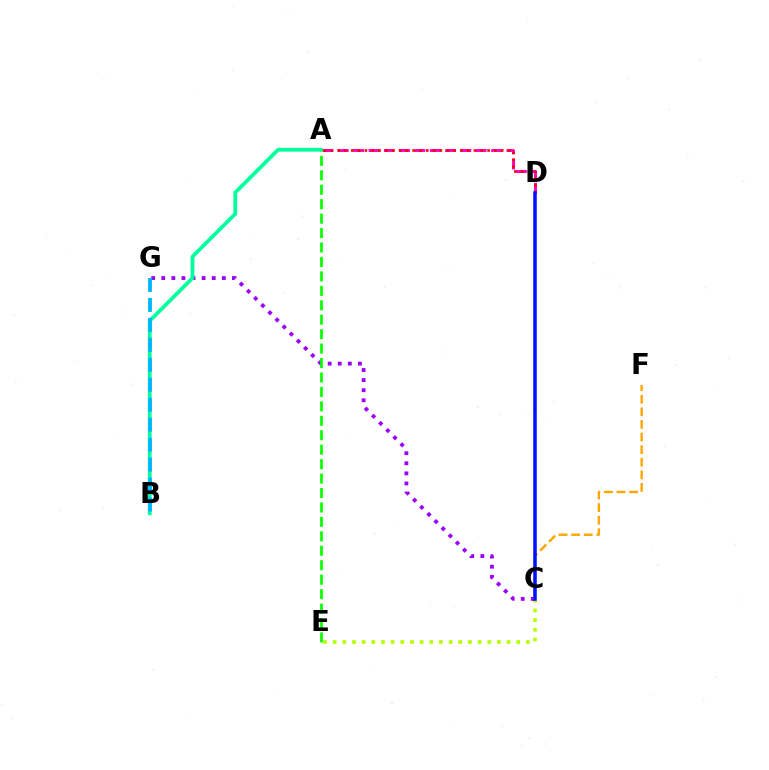{('C', 'E'): [{'color': '#b3ff00', 'line_style': 'dotted', 'thickness': 2.62}], ('A', 'D'): [{'color': '#ff00bd', 'line_style': 'dashed', 'thickness': 2.08}, {'color': '#ff0000', 'line_style': 'dotted', 'thickness': 1.85}], ('C', 'G'): [{'color': '#9b00ff', 'line_style': 'dotted', 'thickness': 2.74}], ('A', 'B'): [{'color': '#00ff9d', 'line_style': 'solid', 'thickness': 2.71}], ('C', 'F'): [{'color': '#ffa500', 'line_style': 'dashed', 'thickness': 1.71}], ('B', 'G'): [{'color': '#00b5ff', 'line_style': 'dashed', 'thickness': 2.71}], ('A', 'E'): [{'color': '#08ff00', 'line_style': 'dashed', 'thickness': 1.96}], ('C', 'D'): [{'color': '#0010ff', 'line_style': 'solid', 'thickness': 2.54}]}